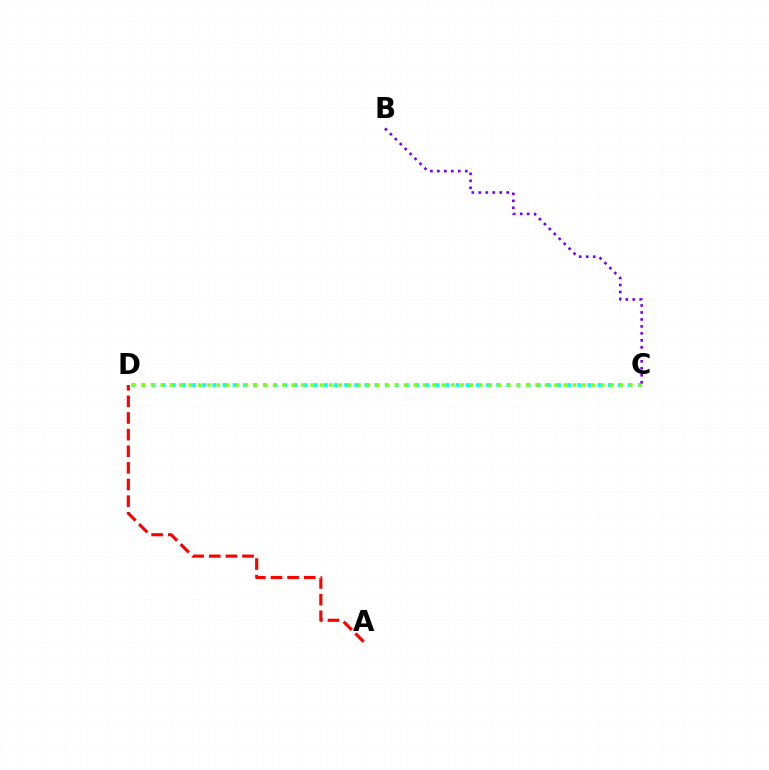{('C', 'D'): [{'color': '#00fff6', 'line_style': 'dotted', 'thickness': 2.75}, {'color': '#84ff00', 'line_style': 'dotted', 'thickness': 2.55}], ('A', 'D'): [{'color': '#ff0000', 'line_style': 'dashed', 'thickness': 2.26}], ('B', 'C'): [{'color': '#7200ff', 'line_style': 'dotted', 'thickness': 1.9}]}